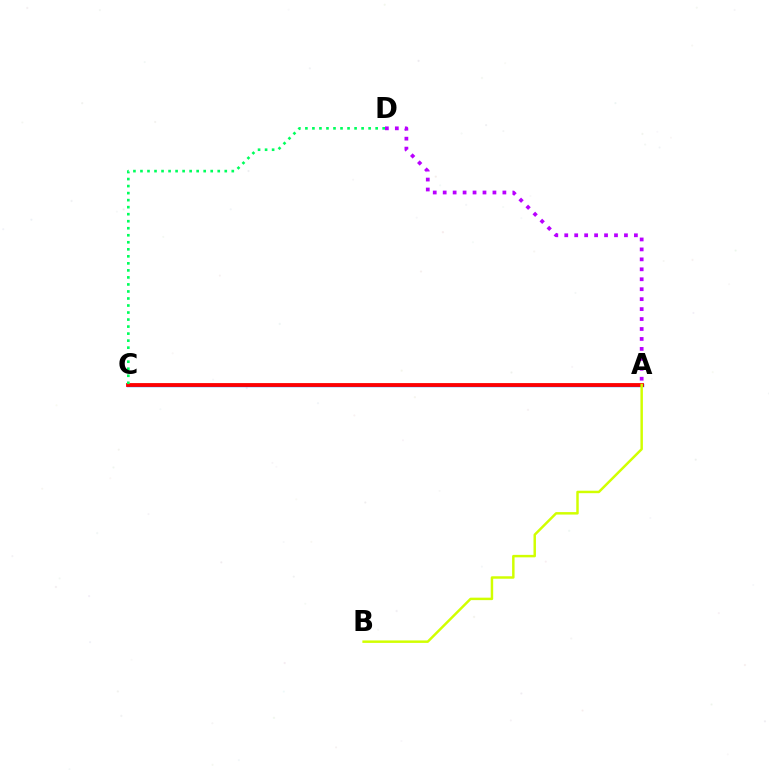{('A', 'C'): [{'color': '#0074ff', 'line_style': 'solid', 'thickness': 2.44}, {'color': '#ff0000', 'line_style': 'solid', 'thickness': 2.73}], ('A', 'D'): [{'color': '#b900ff', 'line_style': 'dotted', 'thickness': 2.7}], ('C', 'D'): [{'color': '#00ff5c', 'line_style': 'dotted', 'thickness': 1.91}], ('A', 'B'): [{'color': '#d1ff00', 'line_style': 'solid', 'thickness': 1.78}]}